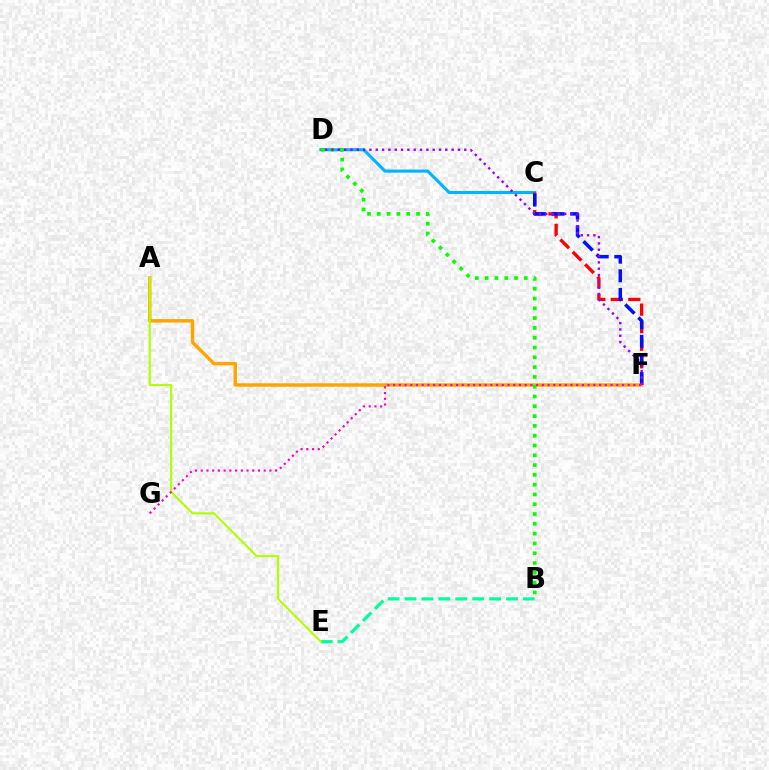{('C', 'D'): [{'color': '#00b5ff', 'line_style': 'solid', 'thickness': 2.23}], ('C', 'F'): [{'color': '#ff0000', 'line_style': 'dashed', 'thickness': 2.38}, {'color': '#0010ff', 'line_style': 'dashed', 'thickness': 2.53}], ('B', 'E'): [{'color': '#00ff9d', 'line_style': 'dashed', 'thickness': 2.3}], ('A', 'F'): [{'color': '#ffa500', 'line_style': 'solid', 'thickness': 2.48}], ('A', 'E'): [{'color': '#b3ff00', 'line_style': 'solid', 'thickness': 1.53}], ('B', 'D'): [{'color': '#08ff00', 'line_style': 'dotted', 'thickness': 2.66}], ('D', 'F'): [{'color': '#9b00ff', 'line_style': 'dotted', 'thickness': 1.72}], ('F', 'G'): [{'color': '#ff00bd', 'line_style': 'dotted', 'thickness': 1.55}]}